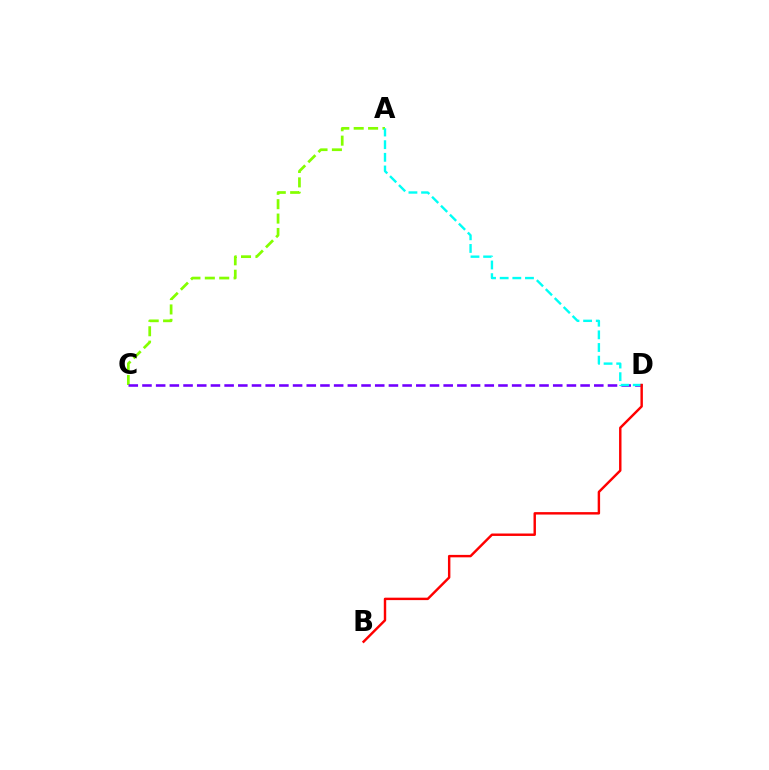{('A', 'C'): [{'color': '#84ff00', 'line_style': 'dashed', 'thickness': 1.96}], ('C', 'D'): [{'color': '#7200ff', 'line_style': 'dashed', 'thickness': 1.86}], ('A', 'D'): [{'color': '#00fff6', 'line_style': 'dashed', 'thickness': 1.72}], ('B', 'D'): [{'color': '#ff0000', 'line_style': 'solid', 'thickness': 1.75}]}